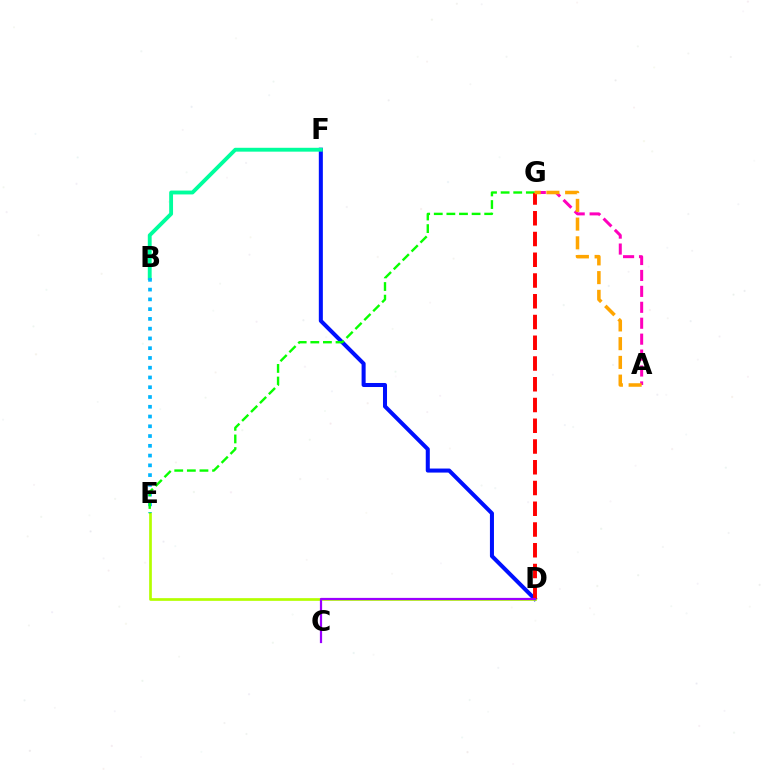{('A', 'G'): [{'color': '#ff00bd', 'line_style': 'dashed', 'thickness': 2.16}, {'color': '#ffa500', 'line_style': 'dashed', 'thickness': 2.54}], ('D', 'F'): [{'color': '#0010ff', 'line_style': 'solid', 'thickness': 2.9}], ('D', 'E'): [{'color': '#b3ff00', 'line_style': 'solid', 'thickness': 1.94}], ('B', 'F'): [{'color': '#00ff9d', 'line_style': 'solid', 'thickness': 2.78}], ('B', 'E'): [{'color': '#00b5ff', 'line_style': 'dotted', 'thickness': 2.65}], ('E', 'G'): [{'color': '#08ff00', 'line_style': 'dashed', 'thickness': 1.71}], ('D', 'G'): [{'color': '#ff0000', 'line_style': 'dashed', 'thickness': 2.82}], ('C', 'D'): [{'color': '#9b00ff', 'line_style': 'solid', 'thickness': 1.6}]}